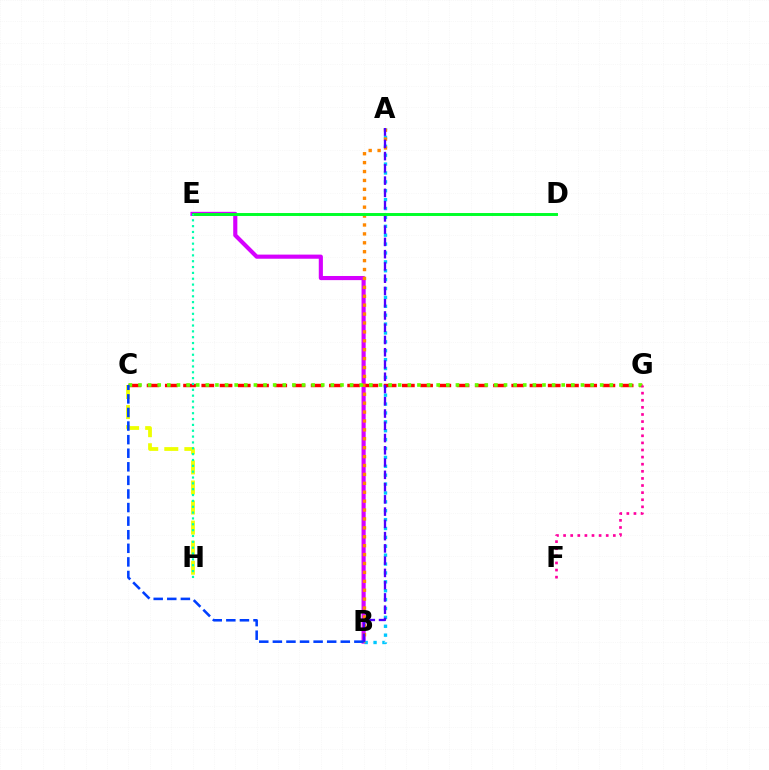{('B', 'E'): [{'color': '#d600ff', 'line_style': 'solid', 'thickness': 2.97}], ('C', 'H'): [{'color': '#eeff00', 'line_style': 'dashed', 'thickness': 2.73}], ('A', 'B'): [{'color': '#00c7ff', 'line_style': 'dotted', 'thickness': 2.41}, {'color': '#ff8800', 'line_style': 'dotted', 'thickness': 2.42}, {'color': '#4f00ff', 'line_style': 'dashed', 'thickness': 1.67}], ('C', 'G'): [{'color': '#ff0000', 'line_style': 'dashed', 'thickness': 2.48}, {'color': '#66ff00', 'line_style': 'dotted', 'thickness': 2.61}], ('D', 'E'): [{'color': '#00ff27', 'line_style': 'solid', 'thickness': 2.12}], ('E', 'H'): [{'color': '#00ffaf', 'line_style': 'dotted', 'thickness': 1.59}], ('B', 'C'): [{'color': '#003fff', 'line_style': 'dashed', 'thickness': 1.85}], ('F', 'G'): [{'color': '#ff00a0', 'line_style': 'dotted', 'thickness': 1.93}]}